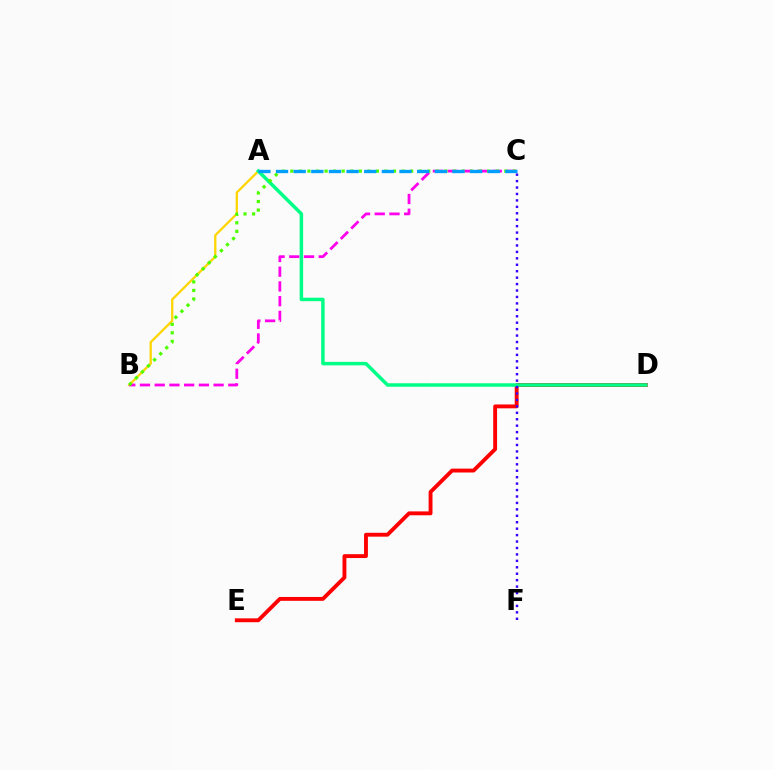{('D', 'E'): [{'color': '#ff0000', 'line_style': 'solid', 'thickness': 2.78}], ('A', 'B'): [{'color': '#ffd500', 'line_style': 'solid', 'thickness': 1.64}], ('B', 'C'): [{'color': '#ff00ed', 'line_style': 'dashed', 'thickness': 2.0}, {'color': '#4fff00', 'line_style': 'dotted', 'thickness': 2.33}], ('A', 'D'): [{'color': '#00ff86', 'line_style': 'solid', 'thickness': 2.51}], ('C', 'F'): [{'color': '#3700ff', 'line_style': 'dotted', 'thickness': 1.75}], ('A', 'C'): [{'color': '#009eff', 'line_style': 'dashed', 'thickness': 2.4}]}